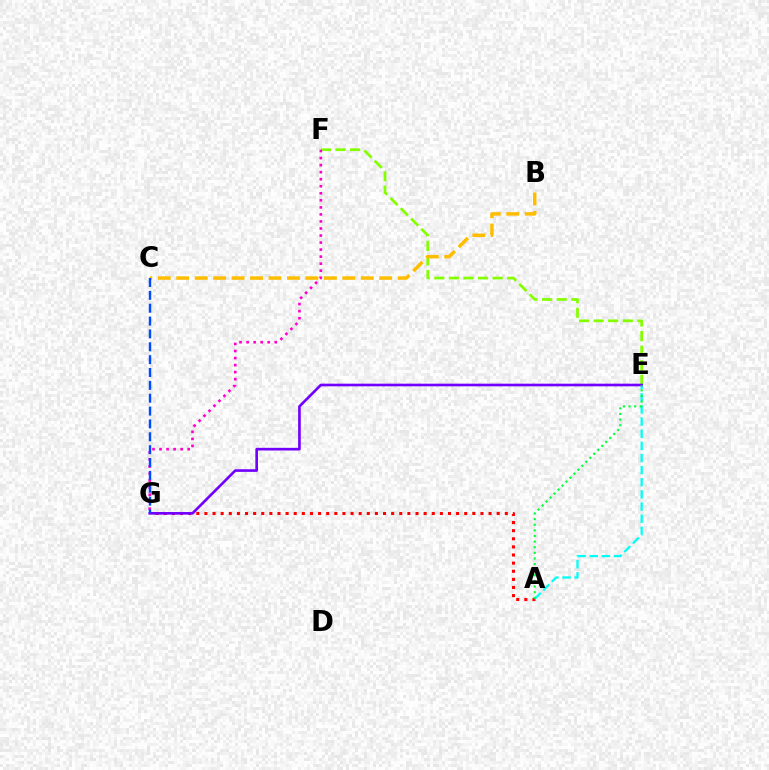{('E', 'F'): [{'color': '#84ff00', 'line_style': 'dashed', 'thickness': 1.98}], ('B', 'C'): [{'color': '#ffbd00', 'line_style': 'dashed', 'thickness': 2.51}], ('F', 'G'): [{'color': '#ff00cf', 'line_style': 'dotted', 'thickness': 1.91}], ('A', 'G'): [{'color': '#ff0000', 'line_style': 'dotted', 'thickness': 2.21}], ('A', 'E'): [{'color': '#00fff6', 'line_style': 'dashed', 'thickness': 1.65}, {'color': '#00ff39', 'line_style': 'dotted', 'thickness': 1.53}], ('E', 'G'): [{'color': '#7200ff', 'line_style': 'solid', 'thickness': 1.91}], ('C', 'G'): [{'color': '#004bff', 'line_style': 'dashed', 'thickness': 1.75}]}